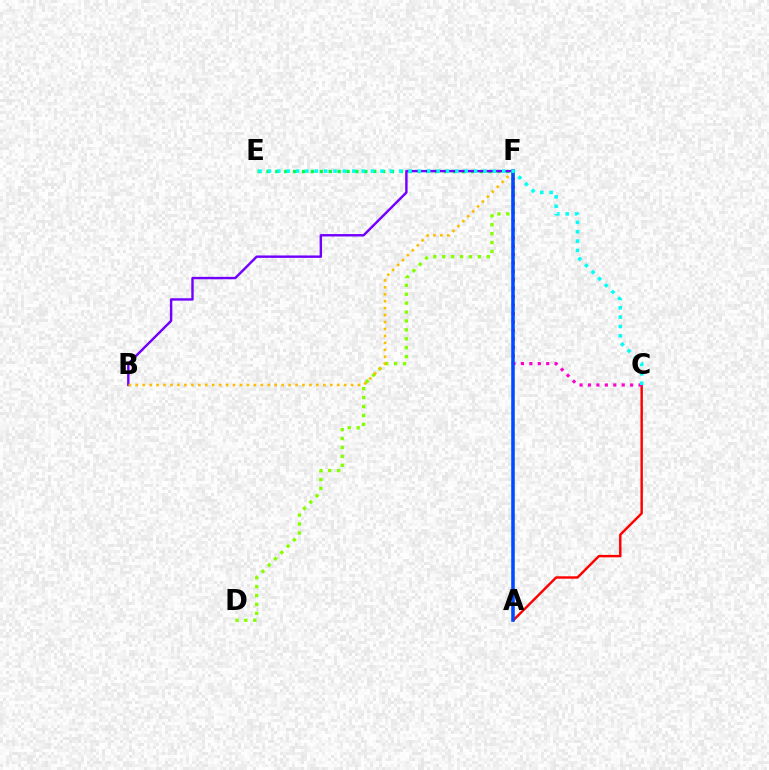{('A', 'C'): [{'color': '#ff0000', 'line_style': 'solid', 'thickness': 1.75}], ('E', 'F'): [{'color': '#00ff39', 'line_style': 'dotted', 'thickness': 2.41}], ('C', 'F'): [{'color': '#ff00cf', 'line_style': 'dotted', 'thickness': 2.29}], ('B', 'F'): [{'color': '#7200ff', 'line_style': 'solid', 'thickness': 1.74}, {'color': '#ffbd00', 'line_style': 'dotted', 'thickness': 1.89}], ('D', 'F'): [{'color': '#84ff00', 'line_style': 'dotted', 'thickness': 2.42}], ('A', 'F'): [{'color': '#004bff', 'line_style': 'solid', 'thickness': 2.55}], ('C', 'E'): [{'color': '#00fff6', 'line_style': 'dotted', 'thickness': 2.55}]}